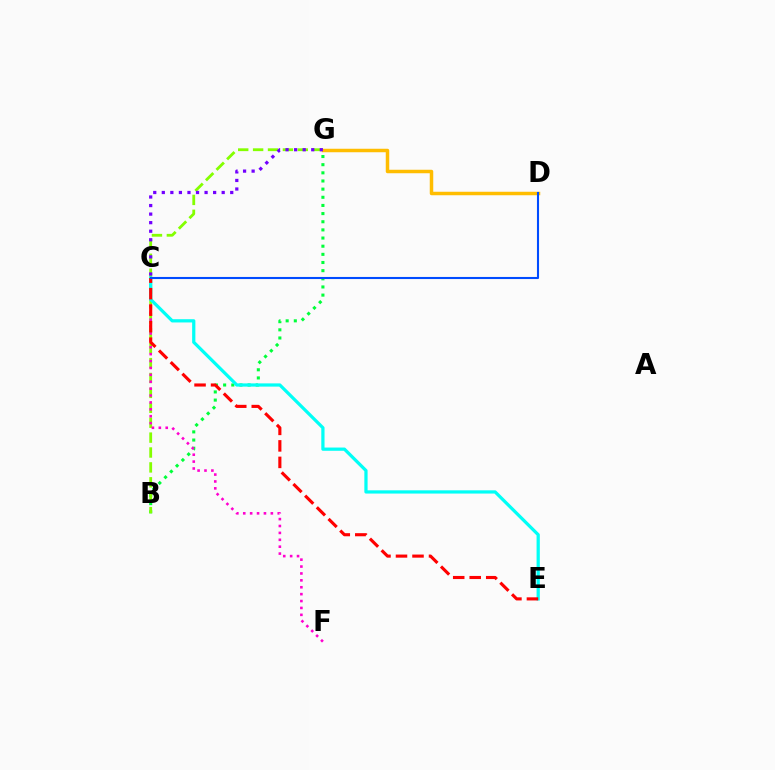{('B', 'G'): [{'color': '#00ff39', 'line_style': 'dotted', 'thickness': 2.21}, {'color': '#84ff00', 'line_style': 'dashed', 'thickness': 2.02}], ('C', 'F'): [{'color': '#ff00cf', 'line_style': 'dotted', 'thickness': 1.87}], ('C', 'E'): [{'color': '#00fff6', 'line_style': 'solid', 'thickness': 2.33}, {'color': '#ff0000', 'line_style': 'dashed', 'thickness': 2.24}], ('D', 'G'): [{'color': '#ffbd00', 'line_style': 'solid', 'thickness': 2.51}], ('C', 'G'): [{'color': '#7200ff', 'line_style': 'dotted', 'thickness': 2.32}], ('C', 'D'): [{'color': '#004bff', 'line_style': 'solid', 'thickness': 1.51}]}